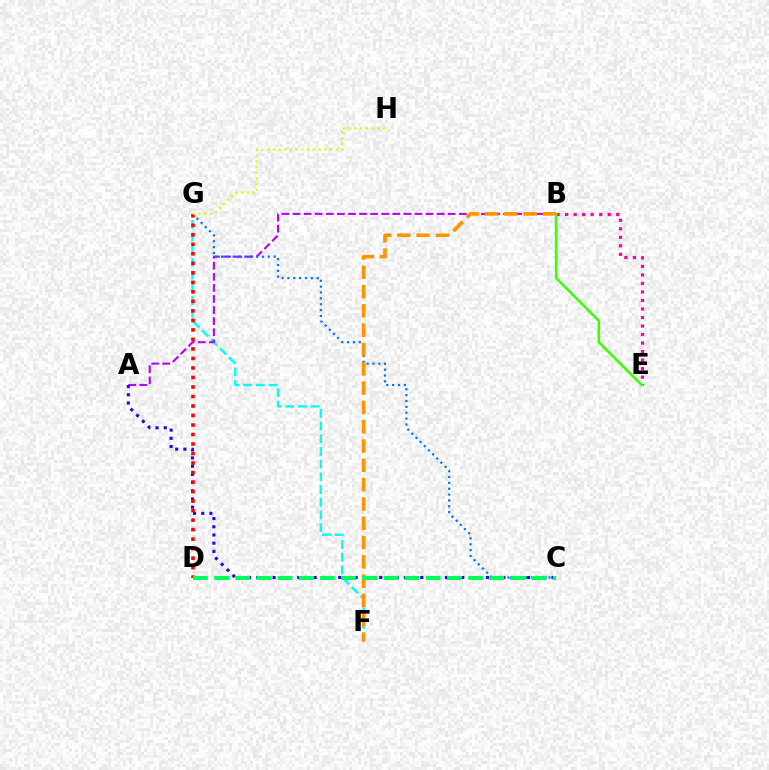{('F', 'G'): [{'color': '#00fff6', 'line_style': 'dashed', 'thickness': 1.73}], ('A', 'B'): [{'color': '#b900ff', 'line_style': 'dashed', 'thickness': 1.51}], ('C', 'G'): [{'color': '#0074ff', 'line_style': 'dotted', 'thickness': 1.59}], ('A', 'C'): [{'color': '#2500ff', 'line_style': 'dotted', 'thickness': 2.23}], ('B', 'E'): [{'color': '#ff00ac', 'line_style': 'dotted', 'thickness': 2.31}, {'color': '#3dff00', 'line_style': 'solid', 'thickness': 1.81}], ('B', 'F'): [{'color': '#ff9400', 'line_style': 'dashed', 'thickness': 2.62}], ('D', 'G'): [{'color': '#ff0000', 'line_style': 'dotted', 'thickness': 2.58}], ('G', 'H'): [{'color': '#d1ff00', 'line_style': 'dotted', 'thickness': 1.55}], ('C', 'D'): [{'color': '#00ff5c', 'line_style': 'dashed', 'thickness': 2.88}]}